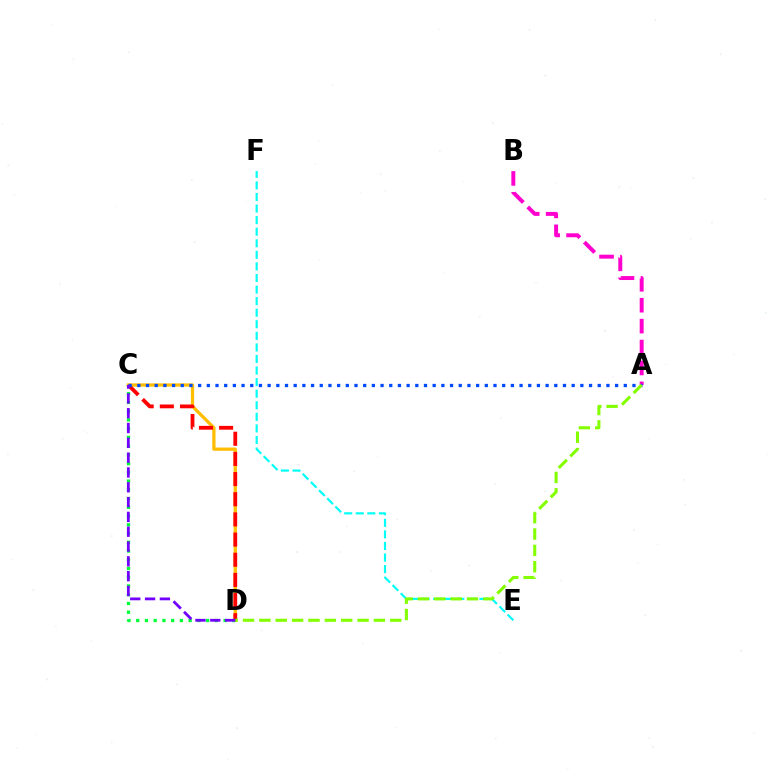{('C', 'D'): [{'color': '#ffbd00', 'line_style': 'solid', 'thickness': 2.34}, {'color': '#ff0000', 'line_style': 'dashed', 'thickness': 2.74}, {'color': '#00ff39', 'line_style': 'dotted', 'thickness': 2.37}, {'color': '#7200ff', 'line_style': 'dashed', 'thickness': 2.01}], ('E', 'F'): [{'color': '#00fff6', 'line_style': 'dashed', 'thickness': 1.57}], ('A', 'B'): [{'color': '#ff00cf', 'line_style': 'dashed', 'thickness': 2.84}], ('A', 'C'): [{'color': '#004bff', 'line_style': 'dotted', 'thickness': 2.36}], ('A', 'D'): [{'color': '#84ff00', 'line_style': 'dashed', 'thickness': 2.22}]}